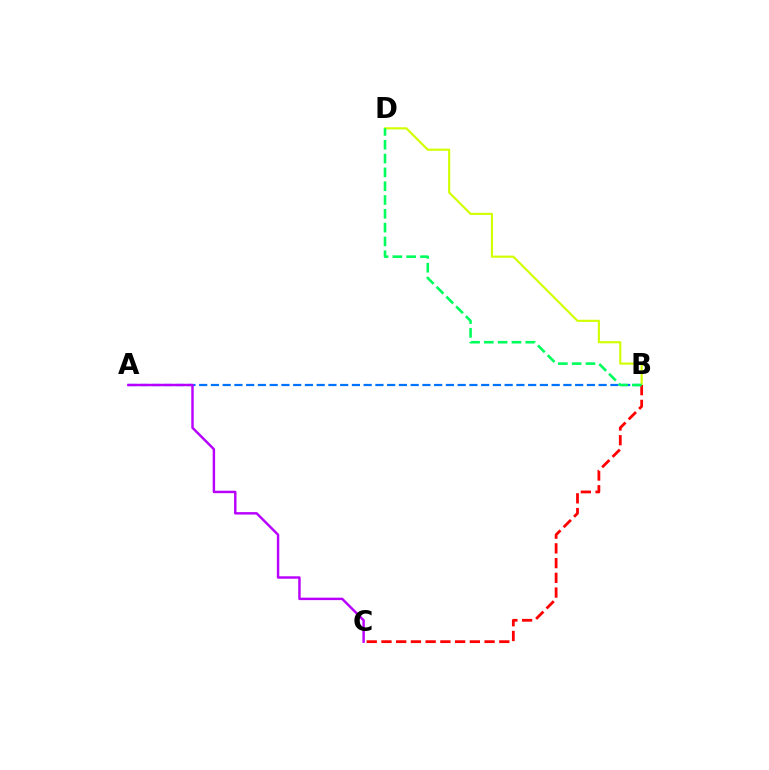{('A', 'B'): [{'color': '#0074ff', 'line_style': 'dashed', 'thickness': 1.6}], ('B', 'D'): [{'color': '#d1ff00', 'line_style': 'solid', 'thickness': 1.54}, {'color': '#00ff5c', 'line_style': 'dashed', 'thickness': 1.88}], ('B', 'C'): [{'color': '#ff0000', 'line_style': 'dashed', 'thickness': 2.0}], ('A', 'C'): [{'color': '#b900ff', 'line_style': 'solid', 'thickness': 1.76}]}